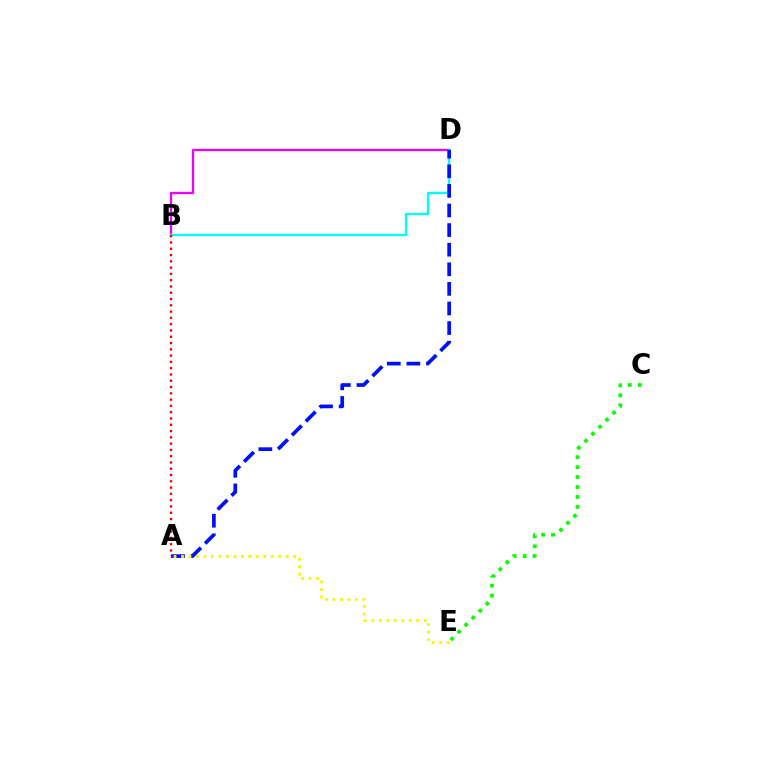{('B', 'D'): [{'color': '#ee00ff', 'line_style': 'solid', 'thickness': 1.64}, {'color': '#00fff6', 'line_style': 'solid', 'thickness': 1.67}], ('C', 'E'): [{'color': '#08ff00', 'line_style': 'dotted', 'thickness': 2.7}], ('A', 'D'): [{'color': '#0010ff', 'line_style': 'dashed', 'thickness': 2.66}], ('A', 'B'): [{'color': '#ff0000', 'line_style': 'dotted', 'thickness': 1.71}], ('A', 'E'): [{'color': '#fcf500', 'line_style': 'dotted', 'thickness': 2.03}]}